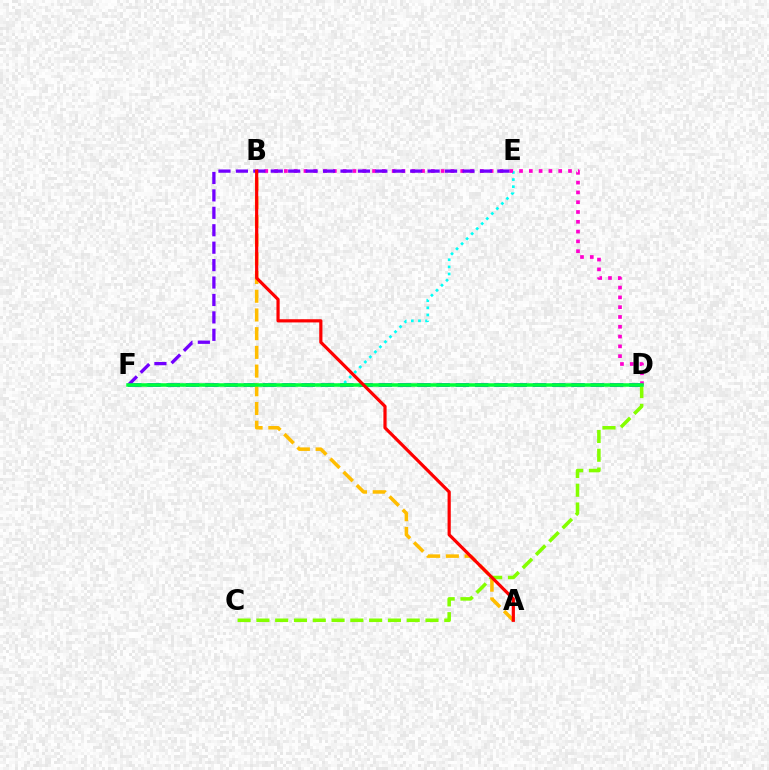{('D', 'F'): [{'color': '#004bff', 'line_style': 'dashed', 'thickness': 2.62}, {'color': '#00ff39', 'line_style': 'solid', 'thickness': 2.54}], ('E', 'F'): [{'color': '#00fff6', 'line_style': 'dotted', 'thickness': 1.93}, {'color': '#7200ff', 'line_style': 'dashed', 'thickness': 2.37}], ('B', 'D'): [{'color': '#ff00cf', 'line_style': 'dotted', 'thickness': 2.66}], ('C', 'D'): [{'color': '#84ff00', 'line_style': 'dashed', 'thickness': 2.55}], ('A', 'B'): [{'color': '#ffbd00', 'line_style': 'dashed', 'thickness': 2.54}, {'color': '#ff0000', 'line_style': 'solid', 'thickness': 2.3}]}